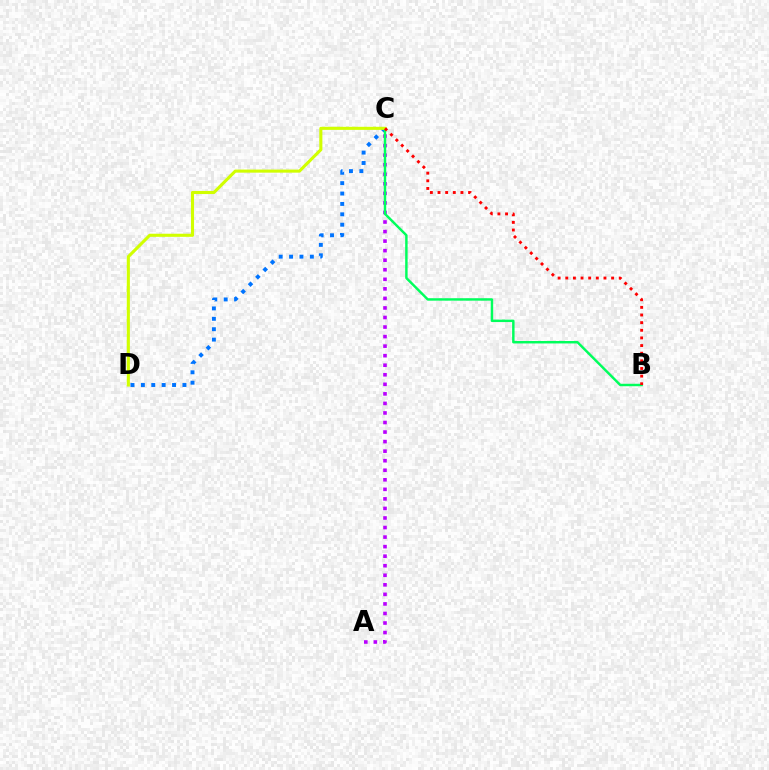{('A', 'C'): [{'color': '#b900ff', 'line_style': 'dotted', 'thickness': 2.59}], ('C', 'D'): [{'color': '#0074ff', 'line_style': 'dotted', 'thickness': 2.82}, {'color': '#d1ff00', 'line_style': 'solid', 'thickness': 2.23}], ('B', 'C'): [{'color': '#00ff5c', 'line_style': 'solid', 'thickness': 1.76}, {'color': '#ff0000', 'line_style': 'dotted', 'thickness': 2.08}]}